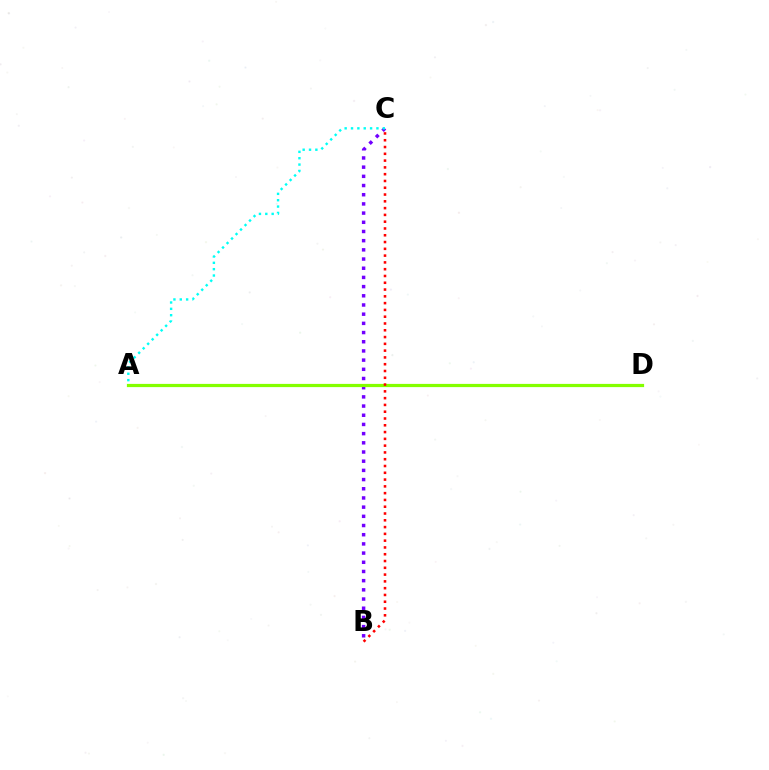{('B', 'C'): [{'color': '#7200ff', 'line_style': 'dotted', 'thickness': 2.5}, {'color': '#ff0000', 'line_style': 'dotted', 'thickness': 1.84}], ('A', 'D'): [{'color': '#84ff00', 'line_style': 'solid', 'thickness': 2.31}], ('A', 'C'): [{'color': '#00fff6', 'line_style': 'dotted', 'thickness': 1.73}]}